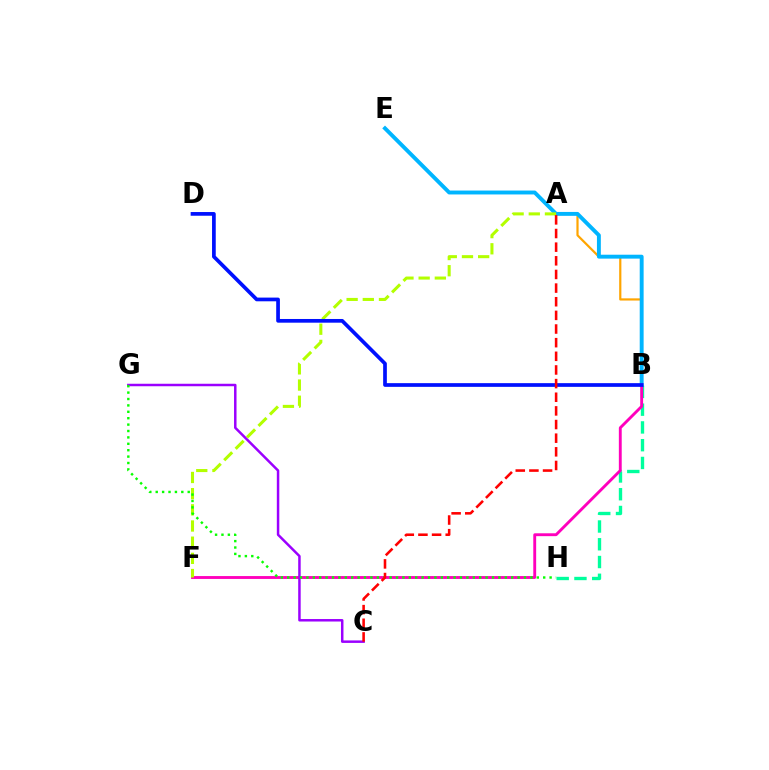{('A', 'B'): [{'color': '#ffa500', 'line_style': 'solid', 'thickness': 1.59}], ('B', 'H'): [{'color': '#00ff9d', 'line_style': 'dashed', 'thickness': 2.41}], ('B', 'E'): [{'color': '#00b5ff', 'line_style': 'solid', 'thickness': 2.81}], ('B', 'F'): [{'color': '#ff00bd', 'line_style': 'solid', 'thickness': 2.07}], ('C', 'G'): [{'color': '#9b00ff', 'line_style': 'solid', 'thickness': 1.79}], ('A', 'F'): [{'color': '#b3ff00', 'line_style': 'dashed', 'thickness': 2.2}], ('B', 'D'): [{'color': '#0010ff', 'line_style': 'solid', 'thickness': 2.67}], ('G', 'H'): [{'color': '#08ff00', 'line_style': 'dotted', 'thickness': 1.74}], ('A', 'C'): [{'color': '#ff0000', 'line_style': 'dashed', 'thickness': 1.85}]}